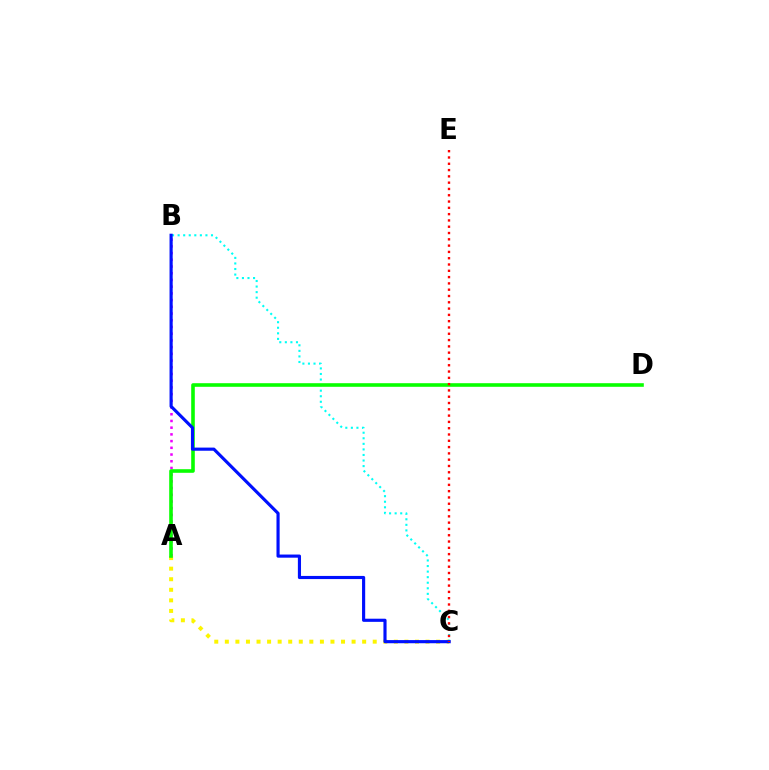{('A', 'B'): [{'color': '#ee00ff', 'line_style': 'dotted', 'thickness': 1.82}], ('A', 'C'): [{'color': '#fcf500', 'line_style': 'dotted', 'thickness': 2.87}], ('B', 'C'): [{'color': '#00fff6', 'line_style': 'dotted', 'thickness': 1.51}, {'color': '#0010ff', 'line_style': 'solid', 'thickness': 2.26}], ('A', 'D'): [{'color': '#08ff00', 'line_style': 'solid', 'thickness': 2.59}], ('C', 'E'): [{'color': '#ff0000', 'line_style': 'dotted', 'thickness': 1.71}]}